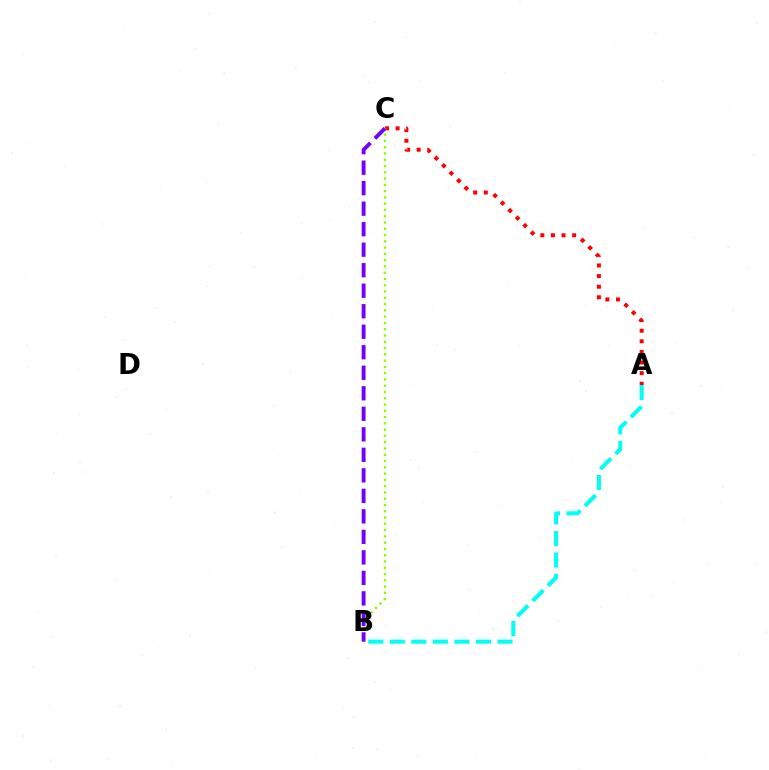{('A', 'B'): [{'color': '#00fff6', 'line_style': 'dashed', 'thickness': 2.93}], ('A', 'C'): [{'color': '#ff0000', 'line_style': 'dotted', 'thickness': 2.88}], ('B', 'C'): [{'color': '#84ff00', 'line_style': 'dotted', 'thickness': 1.71}, {'color': '#7200ff', 'line_style': 'dashed', 'thickness': 2.79}]}